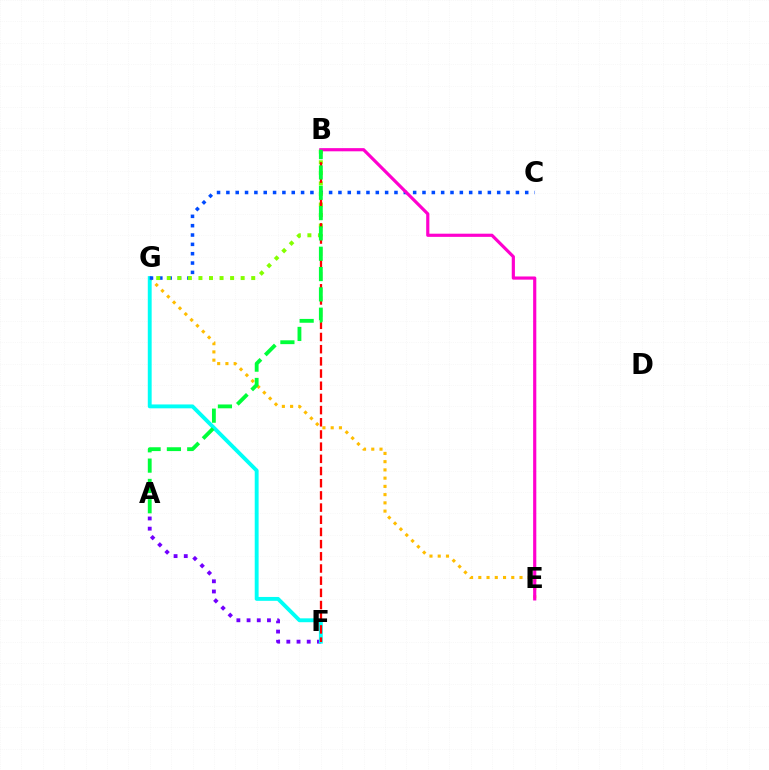{('A', 'F'): [{'color': '#7200ff', 'line_style': 'dotted', 'thickness': 2.77}], ('E', 'G'): [{'color': '#ffbd00', 'line_style': 'dotted', 'thickness': 2.24}], ('F', 'G'): [{'color': '#00fff6', 'line_style': 'solid', 'thickness': 2.79}], ('C', 'G'): [{'color': '#004bff', 'line_style': 'dotted', 'thickness': 2.54}], ('B', 'G'): [{'color': '#84ff00', 'line_style': 'dotted', 'thickness': 2.87}], ('B', 'F'): [{'color': '#ff0000', 'line_style': 'dashed', 'thickness': 1.66}], ('B', 'E'): [{'color': '#ff00cf', 'line_style': 'solid', 'thickness': 2.29}], ('A', 'B'): [{'color': '#00ff39', 'line_style': 'dashed', 'thickness': 2.76}]}